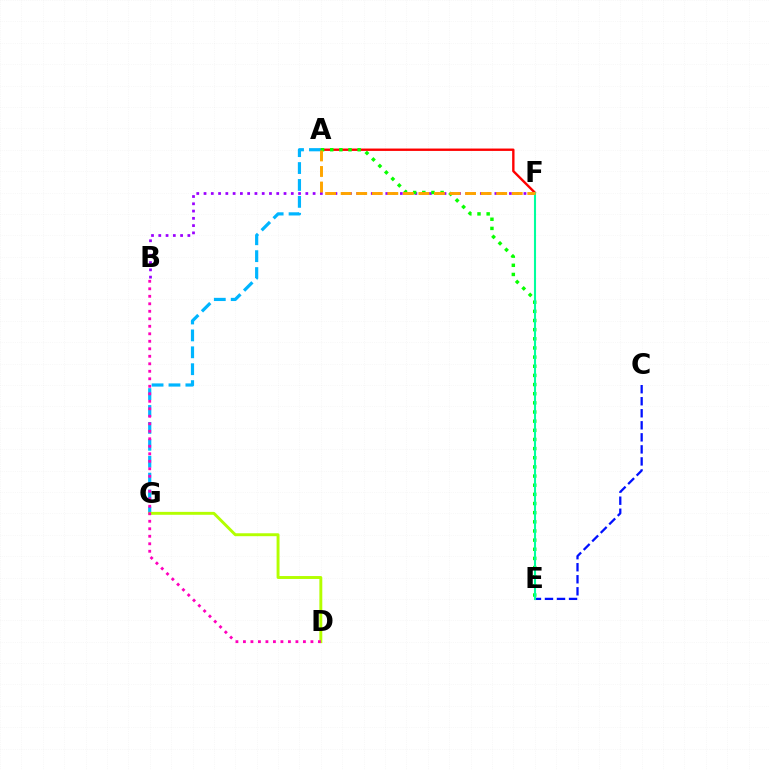{('B', 'F'): [{'color': '#9b00ff', 'line_style': 'dotted', 'thickness': 1.98}], ('C', 'E'): [{'color': '#0010ff', 'line_style': 'dashed', 'thickness': 1.64}], ('A', 'F'): [{'color': '#ff0000', 'line_style': 'solid', 'thickness': 1.71}, {'color': '#ffa500', 'line_style': 'dashed', 'thickness': 2.11}], ('A', 'G'): [{'color': '#00b5ff', 'line_style': 'dashed', 'thickness': 2.3}], ('D', 'G'): [{'color': '#b3ff00', 'line_style': 'solid', 'thickness': 2.1}], ('A', 'E'): [{'color': '#08ff00', 'line_style': 'dotted', 'thickness': 2.49}], ('B', 'D'): [{'color': '#ff00bd', 'line_style': 'dotted', 'thickness': 2.04}], ('E', 'F'): [{'color': '#00ff9d', 'line_style': 'solid', 'thickness': 1.51}]}